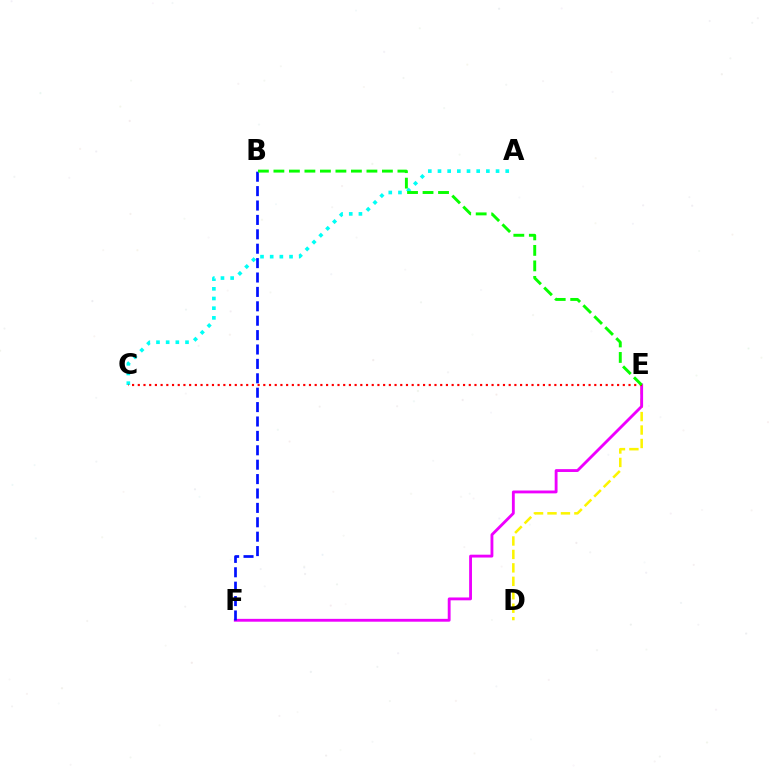{('D', 'E'): [{'color': '#fcf500', 'line_style': 'dashed', 'thickness': 1.83}], ('A', 'C'): [{'color': '#00fff6', 'line_style': 'dotted', 'thickness': 2.63}], ('E', 'F'): [{'color': '#ee00ff', 'line_style': 'solid', 'thickness': 2.05}], ('B', 'F'): [{'color': '#0010ff', 'line_style': 'dashed', 'thickness': 1.96}], ('C', 'E'): [{'color': '#ff0000', 'line_style': 'dotted', 'thickness': 1.55}], ('B', 'E'): [{'color': '#08ff00', 'line_style': 'dashed', 'thickness': 2.11}]}